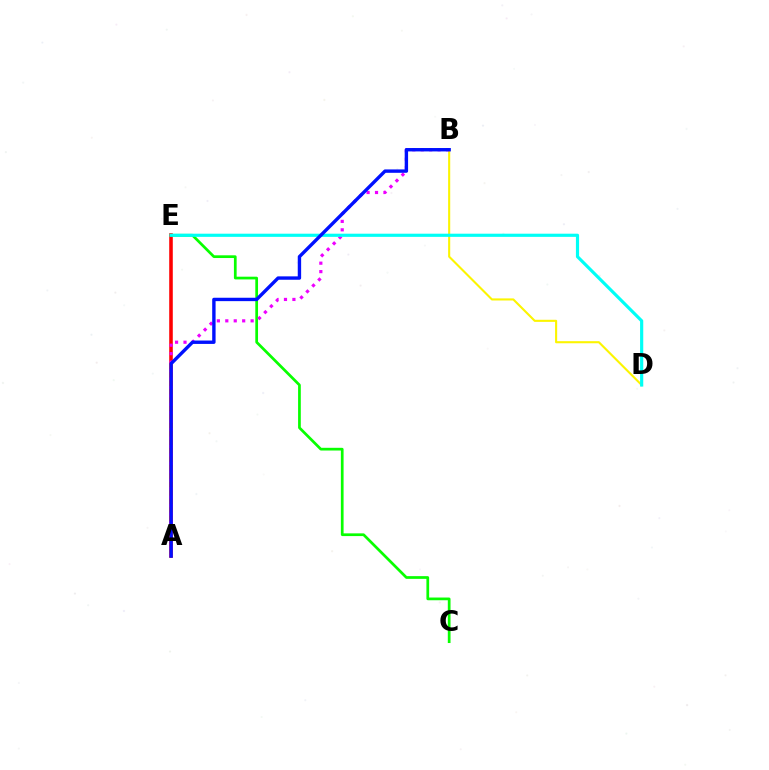{('A', 'E'): [{'color': '#ff0000', 'line_style': 'solid', 'thickness': 2.57}], ('B', 'D'): [{'color': '#fcf500', 'line_style': 'solid', 'thickness': 1.51}], ('C', 'E'): [{'color': '#08ff00', 'line_style': 'solid', 'thickness': 1.96}], ('A', 'B'): [{'color': '#ee00ff', 'line_style': 'dotted', 'thickness': 2.29}, {'color': '#0010ff', 'line_style': 'solid', 'thickness': 2.44}], ('D', 'E'): [{'color': '#00fff6', 'line_style': 'solid', 'thickness': 2.28}]}